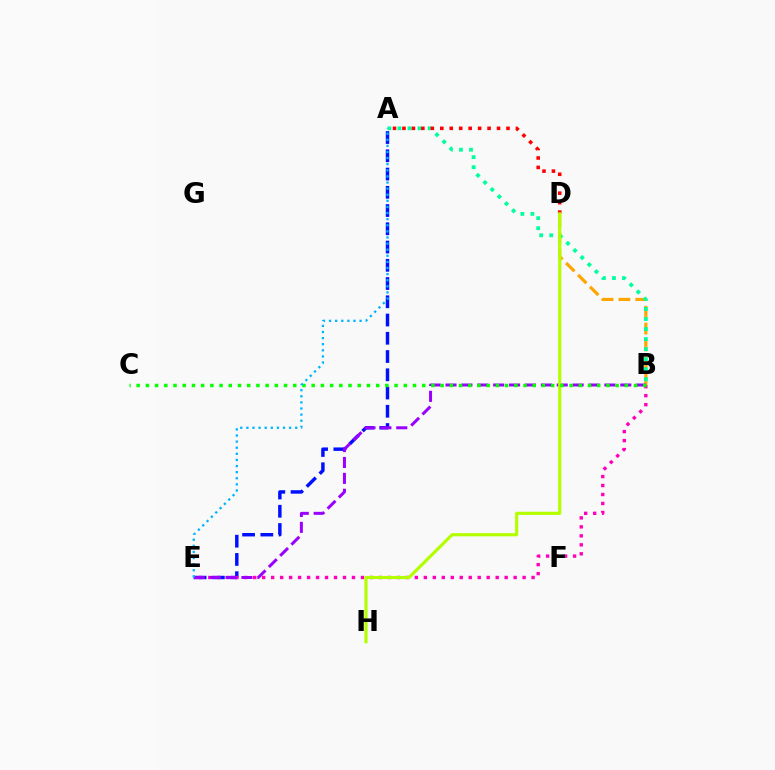{('A', 'E'): [{'color': '#0010ff', 'line_style': 'dashed', 'thickness': 2.48}, {'color': '#00b5ff', 'line_style': 'dotted', 'thickness': 1.66}], ('B', 'D'): [{'color': '#ffa500', 'line_style': 'dashed', 'thickness': 2.29}], ('B', 'E'): [{'color': '#ff00bd', 'line_style': 'dotted', 'thickness': 2.44}, {'color': '#9b00ff', 'line_style': 'dashed', 'thickness': 2.16}], ('A', 'B'): [{'color': '#00ff9d', 'line_style': 'dotted', 'thickness': 2.73}], ('A', 'D'): [{'color': '#ff0000', 'line_style': 'dotted', 'thickness': 2.57}], ('D', 'H'): [{'color': '#b3ff00', 'line_style': 'solid', 'thickness': 2.28}], ('B', 'C'): [{'color': '#08ff00', 'line_style': 'dotted', 'thickness': 2.5}]}